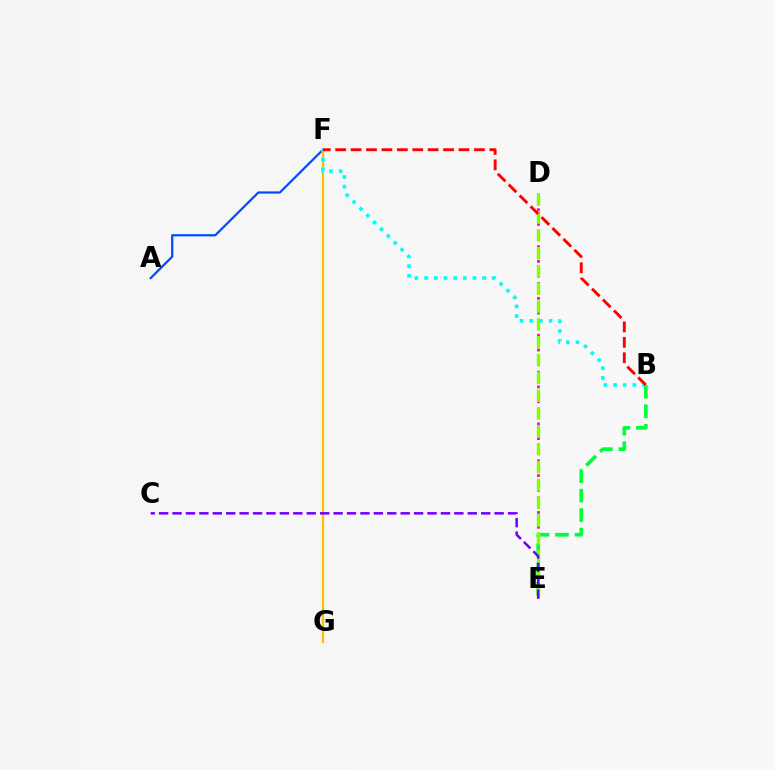{('D', 'E'): [{'color': '#ff00cf', 'line_style': 'dotted', 'thickness': 2.01}, {'color': '#84ff00', 'line_style': 'dashed', 'thickness': 2.42}], ('B', 'E'): [{'color': '#00ff39', 'line_style': 'dashed', 'thickness': 2.65}], ('A', 'F'): [{'color': '#004bff', 'line_style': 'solid', 'thickness': 1.59}], ('F', 'G'): [{'color': '#ffbd00', 'line_style': 'solid', 'thickness': 1.62}], ('C', 'E'): [{'color': '#7200ff', 'line_style': 'dashed', 'thickness': 1.82}], ('B', 'F'): [{'color': '#00fff6', 'line_style': 'dotted', 'thickness': 2.63}, {'color': '#ff0000', 'line_style': 'dashed', 'thickness': 2.09}]}